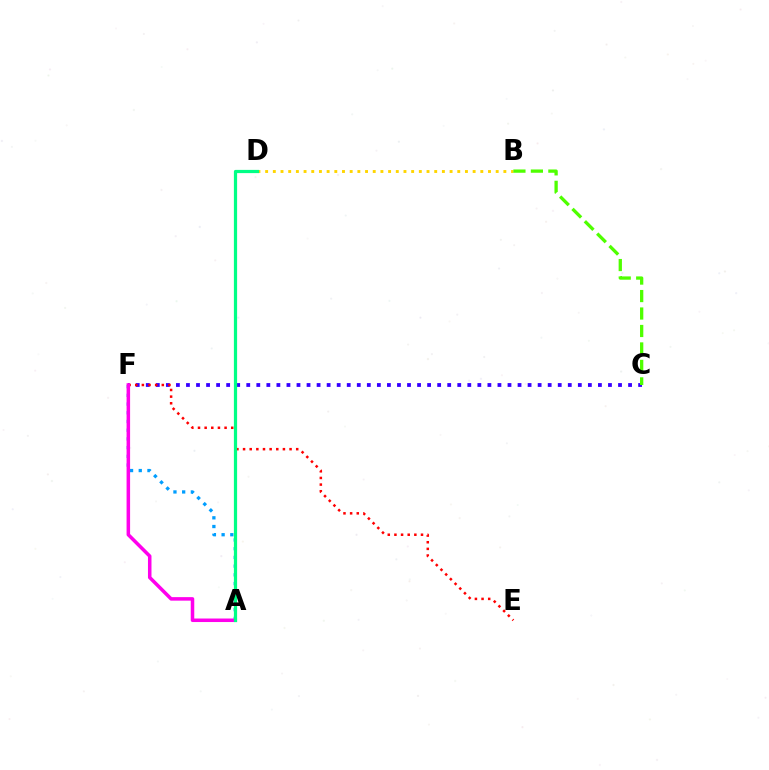{('C', 'F'): [{'color': '#3700ff', 'line_style': 'dotted', 'thickness': 2.73}], ('B', 'D'): [{'color': '#ffd500', 'line_style': 'dotted', 'thickness': 2.09}], ('E', 'F'): [{'color': '#ff0000', 'line_style': 'dotted', 'thickness': 1.81}], ('A', 'F'): [{'color': '#009eff', 'line_style': 'dotted', 'thickness': 2.37}, {'color': '#ff00ed', 'line_style': 'solid', 'thickness': 2.54}], ('A', 'D'): [{'color': '#00ff86', 'line_style': 'solid', 'thickness': 2.32}], ('B', 'C'): [{'color': '#4fff00', 'line_style': 'dashed', 'thickness': 2.37}]}